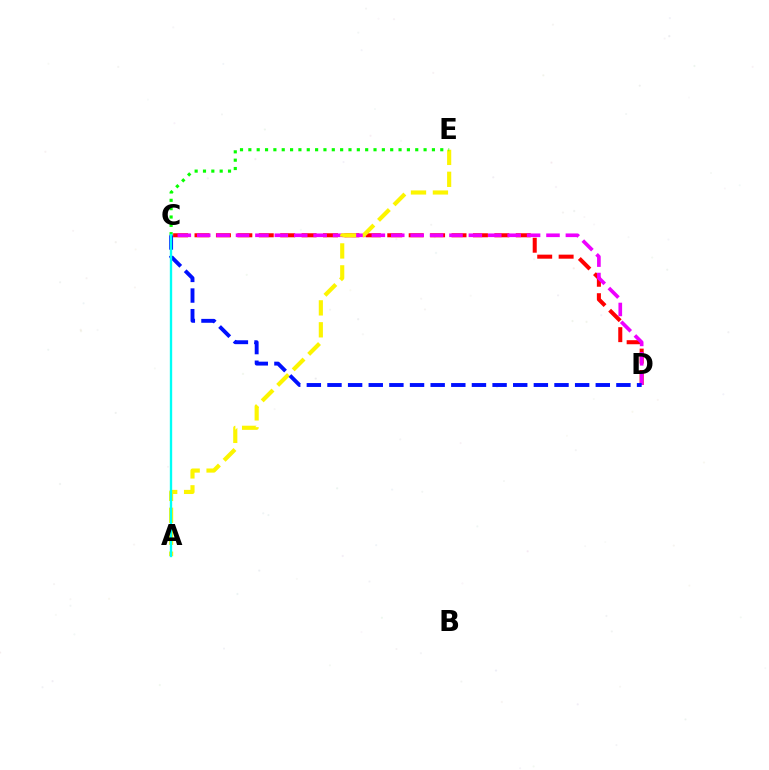{('C', 'D'): [{'color': '#ff0000', 'line_style': 'dashed', 'thickness': 2.91}, {'color': '#ee00ff', 'line_style': 'dashed', 'thickness': 2.64}, {'color': '#0010ff', 'line_style': 'dashed', 'thickness': 2.8}], ('A', 'E'): [{'color': '#fcf500', 'line_style': 'dashed', 'thickness': 2.98}], ('C', 'E'): [{'color': '#08ff00', 'line_style': 'dotted', 'thickness': 2.27}], ('A', 'C'): [{'color': '#00fff6', 'line_style': 'solid', 'thickness': 1.69}]}